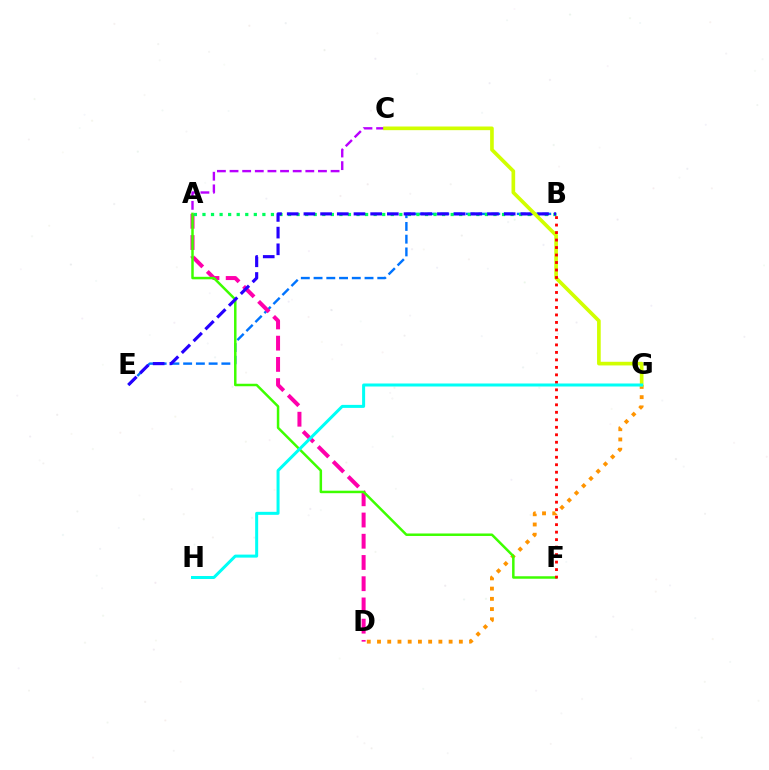{('B', 'E'): [{'color': '#0074ff', 'line_style': 'dashed', 'thickness': 1.73}, {'color': '#2500ff', 'line_style': 'dashed', 'thickness': 2.27}], ('A', 'C'): [{'color': '#b900ff', 'line_style': 'dashed', 'thickness': 1.72}], ('D', 'G'): [{'color': '#ff9400', 'line_style': 'dotted', 'thickness': 2.78}], ('A', 'D'): [{'color': '#ff00ac', 'line_style': 'dashed', 'thickness': 2.88}], ('A', 'F'): [{'color': '#3dff00', 'line_style': 'solid', 'thickness': 1.79}], ('A', 'B'): [{'color': '#00ff5c', 'line_style': 'dotted', 'thickness': 2.33}], ('C', 'G'): [{'color': '#d1ff00', 'line_style': 'solid', 'thickness': 2.64}], ('B', 'F'): [{'color': '#ff0000', 'line_style': 'dotted', 'thickness': 2.03}], ('G', 'H'): [{'color': '#00fff6', 'line_style': 'solid', 'thickness': 2.17}]}